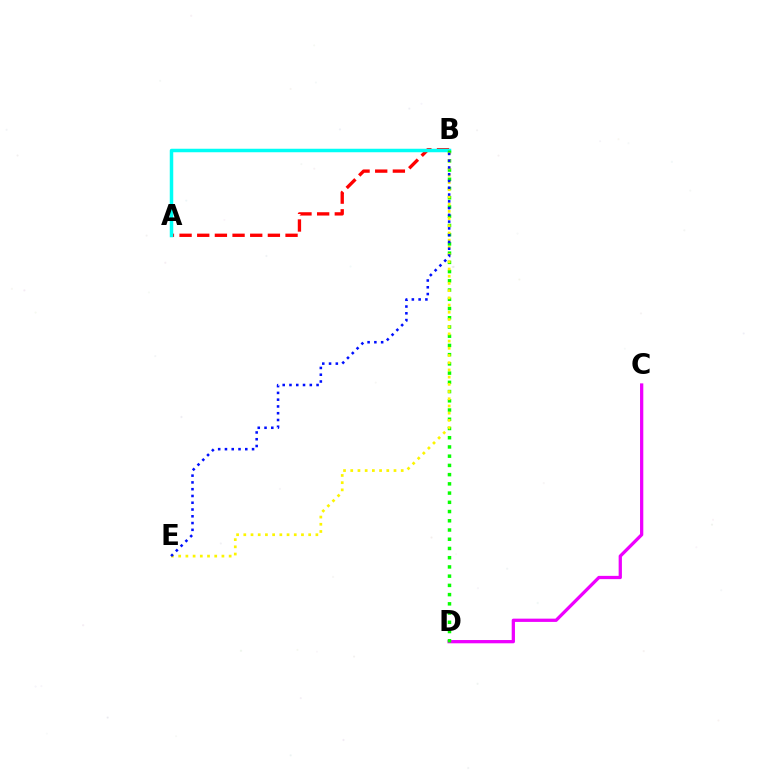{('C', 'D'): [{'color': '#ee00ff', 'line_style': 'solid', 'thickness': 2.35}], ('A', 'B'): [{'color': '#ff0000', 'line_style': 'dashed', 'thickness': 2.4}, {'color': '#00fff6', 'line_style': 'solid', 'thickness': 2.51}], ('B', 'D'): [{'color': '#08ff00', 'line_style': 'dotted', 'thickness': 2.51}], ('B', 'E'): [{'color': '#fcf500', 'line_style': 'dotted', 'thickness': 1.96}, {'color': '#0010ff', 'line_style': 'dotted', 'thickness': 1.84}]}